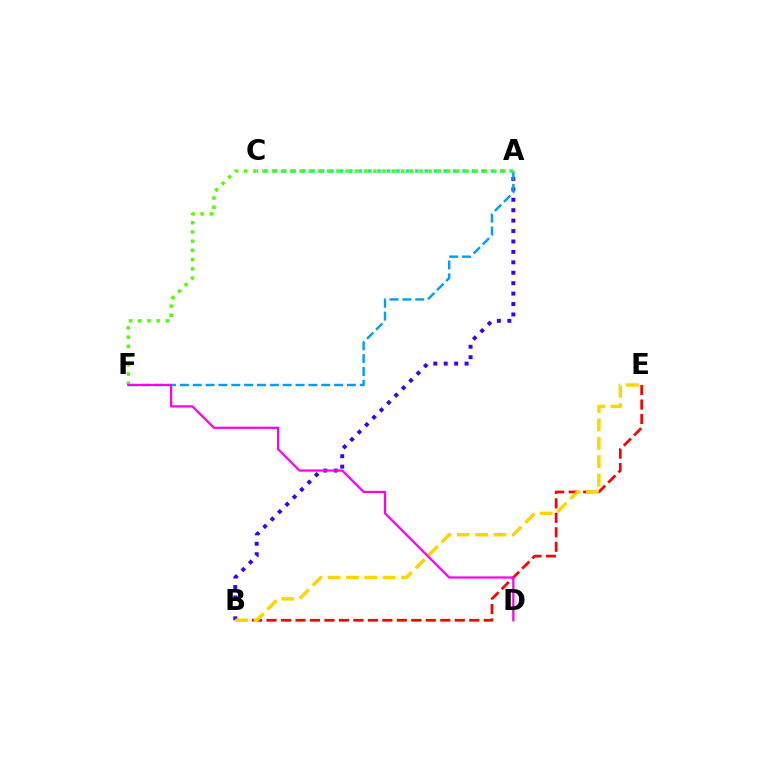{('A', 'B'): [{'color': '#3700ff', 'line_style': 'dotted', 'thickness': 2.83}], ('A', 'C'): [{'color': '#00ff86', 'line_style': 'dotted', 'thickness': 2.56}], ('B', 'E'): [{'color': '#ff0000', 'line_style': 'dashed', 'thickness': 1.97}, {'color': '#ffd500', 'line_style': 'dashed', 'thickness': 2.49}], ('A', 'F'): [{'color': '#009eff', 'line_style': 'dashed', 'thickness': 1.75}, {'color': '#4fff00', 'line_style': 'dotted', 'thickness': 2.51}], ('D', 'F'): [{'color': '#ff00ed', 'line_style': 'solid', 'thickness': 1.61}]}